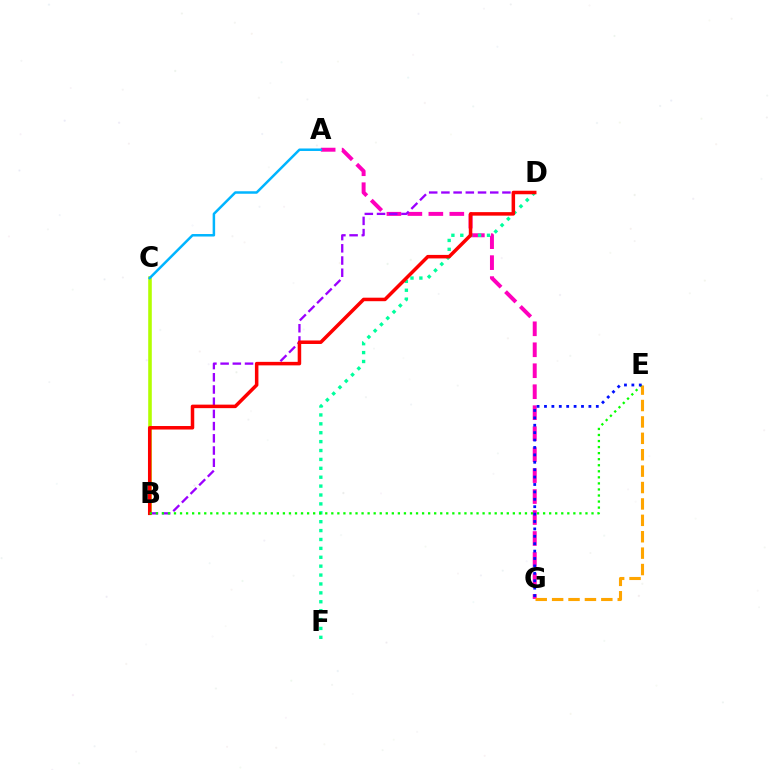{('A', 'G'): [{'color': '#ff00bd', 'line_style': 'dashed', 'thickness': 2.85}], ('B', 'C'): [{'color': '#b3ff00', 'line_style': 'solid', 'thickness': 2.58}], ('B', 'D'): [{'color': '#9b00ff', 'line_style': 'dashed', 'thickness': 1.66}, {'color': '#ff0000', 'line_style': 'solid', 'thickness': 2.53}], ('D', 'F'): [{'color': '#00ff9d', 'line_style': 'dotted', 'thickness': 2.42}], ('B', 'E'): [{'color': '#08ff00', 'line_style': 'dotted', 'thickness': 1.64}], ('E', 'G'): [{'color': '#ffa500', 'line_style': 'dashed', 'thickness': 2.23}, {'color': '#0010ff', 'line_style': 'dotted', 'thickness': 2.01}], ('A', 'C'): [{'color': '#00b5ff', 'line_style': 'solid', 'thickness': 1.79}]}